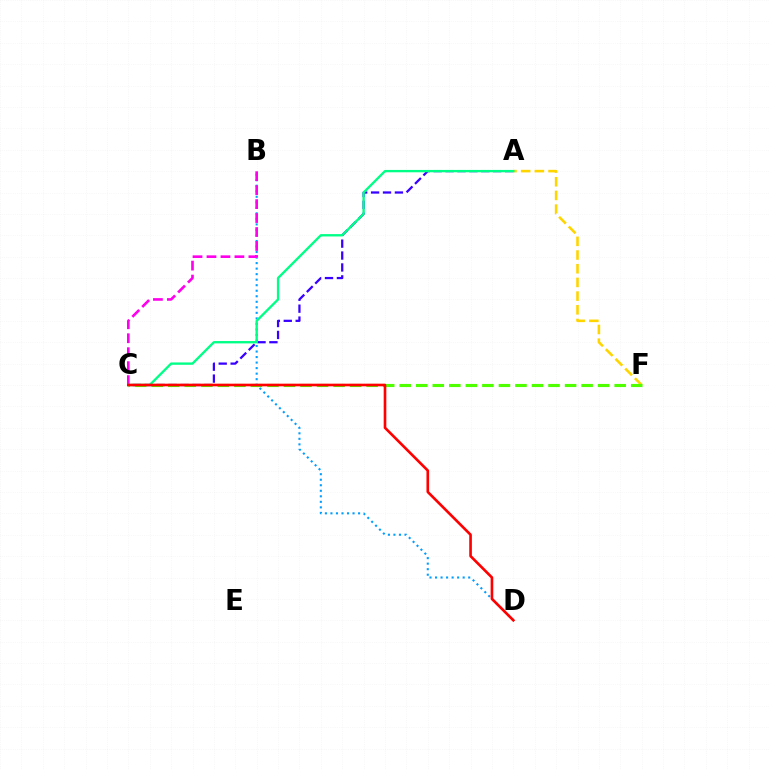{('A', 'F'): [{'color': '#ffd500', 'line_style': 'dashed', 'thickness': 1.86}], ('B', 'D'): [{'color': '#009eff', 'line_style': 'dotted', 'thickness': 1.5}], ('A', 'C'): [{'color': '#3700ff', 'line_style': 'dashed', 'thickness': 1.62}, {'color': '#00ff86', 'line_style': 'solid', 'thickness': 1.69}], ('B', 'C'): [{'color': '#ff00ed', 'line_style': 'dashed', 'thickness': 1.9}], ('C', 'F'): [{'color': '#4fff00', 'line_style': 'dashed', 'thickness': 2.25}], ('C', 'D'): [{'color': '#ff0000', 'line_style': 'solid', 'thickness': 1.9}]}